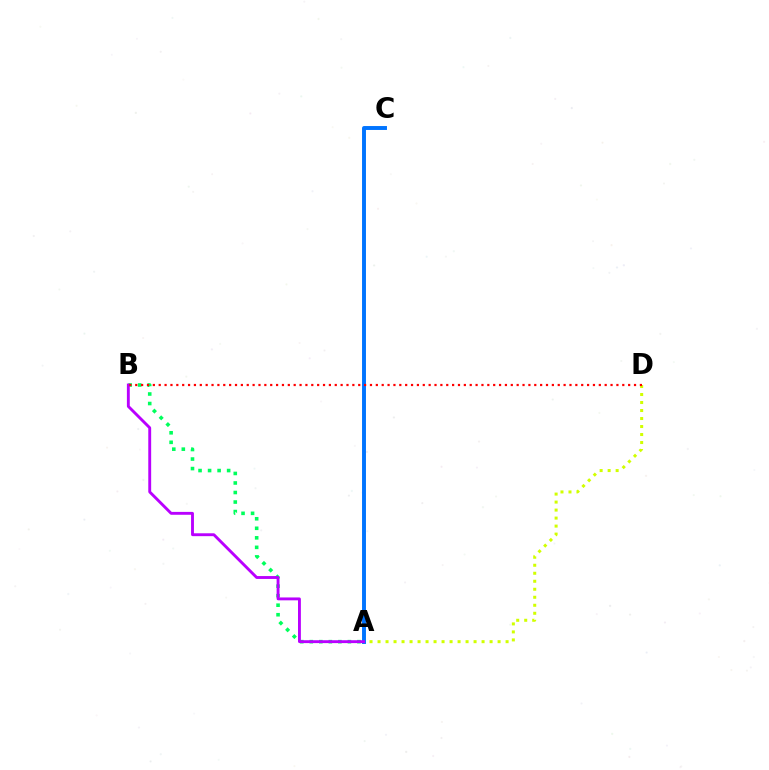{('A', 'B'): [{'color': '#00ff5c', 'line_style': 'dotted', 'thickness': 2.59}, {'color': '#b900ff', 'line_style': 'solid', 'thickness': 2.07}], ('A', 'D'): [{'color': '#d1ff00', 'line_style': 'dotted', 'thickness': 2.17}], ('A', 'C'): [{'color': '#0074ff', 'line_style': 'solid', 'thickness': 2.82}], ('B', 'D'): [{'color': '#ff0000', 'line_style': 'dotted', 'thickness': 1.59}]}